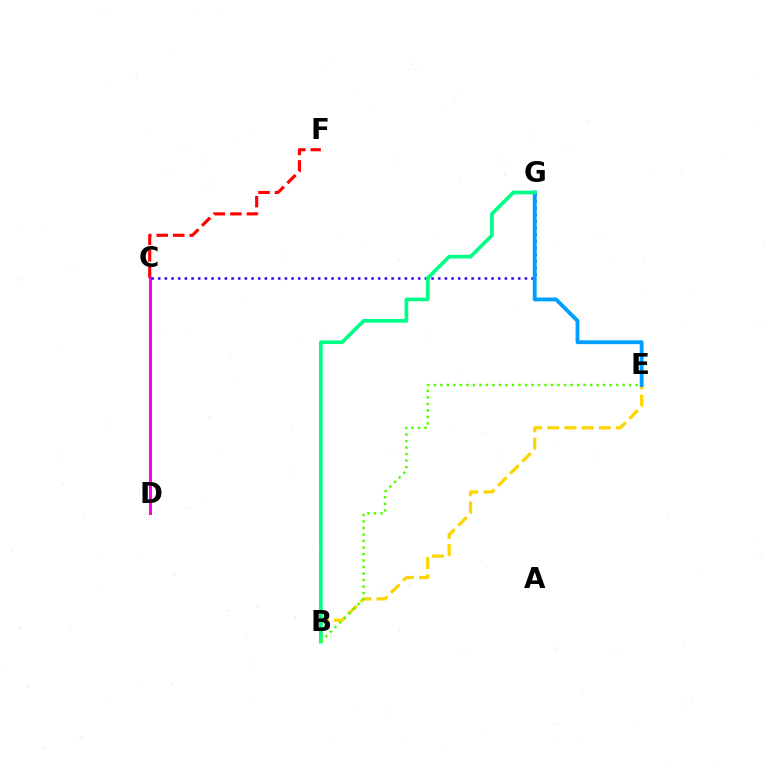{('C', 'F'): [{'color': '#ff0000', 'line_style': 'dashed', 'thickness': 2.24}], ('C', 'D'): [{'color': '#ff00ed', 'line_style': 'solid', 'thickness': 2.17}], ('B', 'E'): [{'color': '#ffd500', 'line_style': 'dashed', 'thickness': 2.33}, {'color': '#4fff00', 'line_style': 'dotted', 'thickness': 1.77}], ('C', 'G'): [{'color': '#3700ff', 'line_style': 'dotted', 'thickness': 1.81}], ('E', 'G'): [{'color': '#009eff', 'line_style': 'solid', 'thickness': 2.78}], ('B', 'G'): [{'color': '#00ff86', 'line_style': 'solid', 'thickness': 2.66}]}